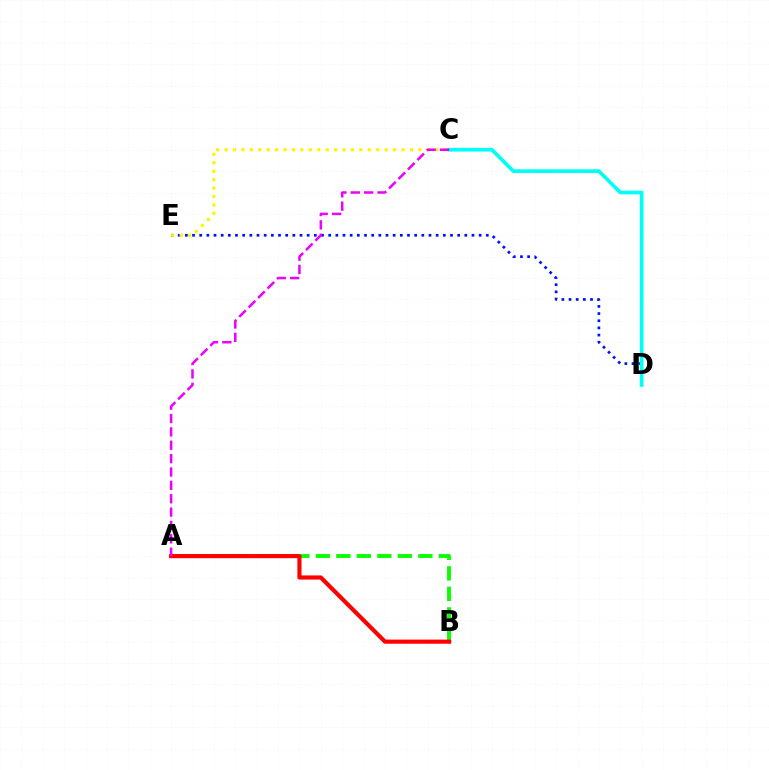{('A', 'B'): [{'color': '#08ff00', 'line_style': 'dashed', 'thickness': 2.78}, {'color': '#ff0000', 'line_style': 'solid', 'thickness': 2.99}], ('D', 'E'): [{'color': '#0010ff', 'line_style': 'dotted', 'thickness': 1.95}], ('C', 'D'): [{'color': '#00fff6', 'line_style': 'solid', 'thickness': 2.65}], ('C', 'E'): [{'color': '#fcf500', 'line_style': 'dotted', 'thickness': 2.29}], ('A', 'C'): [{'color': '#ee00ff', 'line_style': 'dashed', 'thickness': 1.82}]}